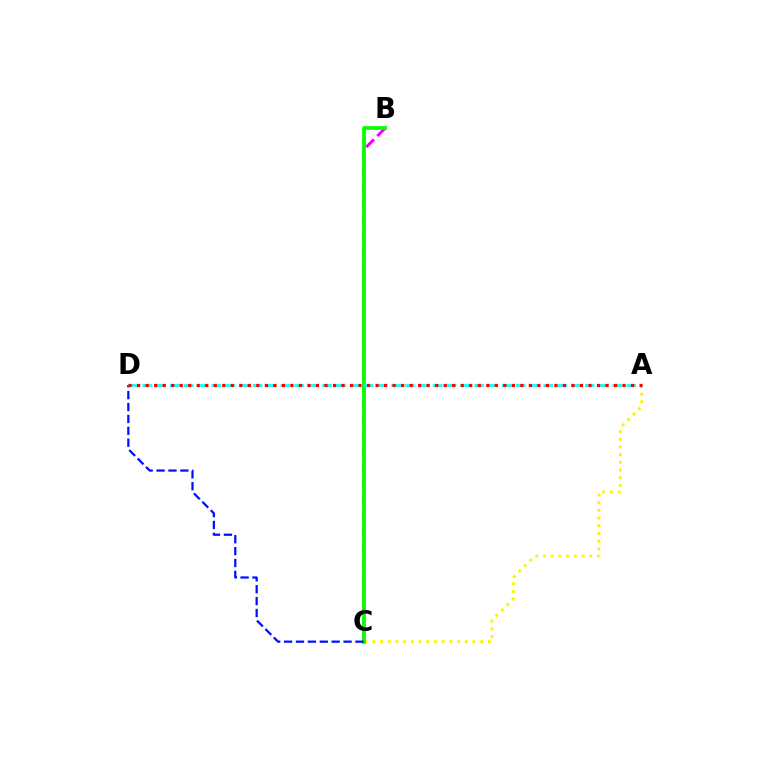{('B', 'C'): [{'color': '#ee00ff', 'line_style': 'dashed', 'thickness': 2.12}, {'color': '#08ff00', 'line_style': 'solid', 'thickness': 2.75}], ('A', 'C'): [{'color': '#fcf500', 'line_style': 'dotted', 'thickness': 2.09}], ('C', 'D'): [{'color': '#0010ff', 'line_style': 'dashed', 'thickness': 1.62}], ('A', 'D'): [{'color': '#00fff6', 'line_style': 'dashed', 'thickness': 1.88}, {'color': '#ff0000', 'line_style': 'dotted', 'thickness': 2.31}]}